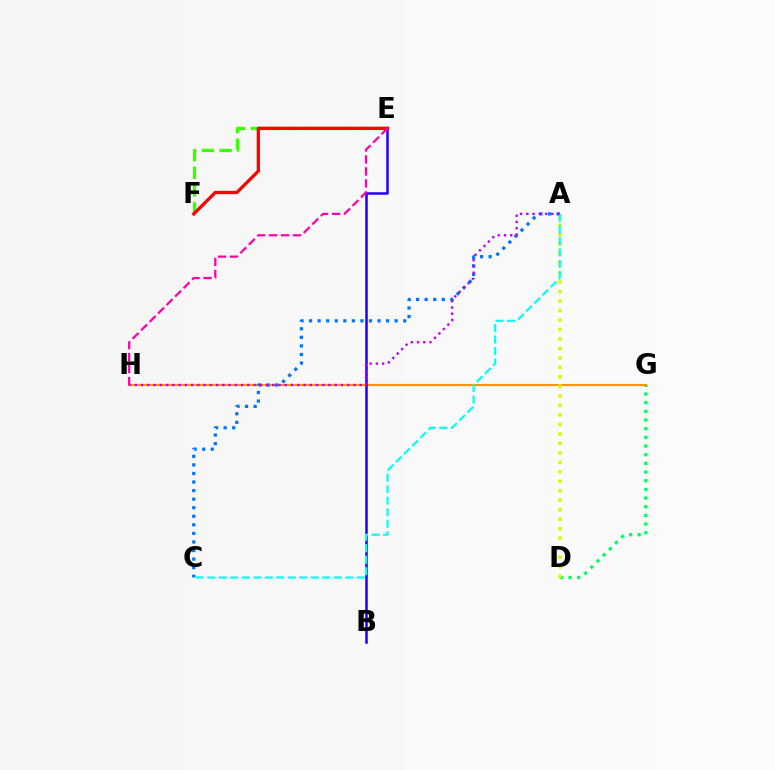{('D', 'G'): [{'color': '#00ff5c', 'line_style': 'dotted', 'thickness': 2.36}], ('G', 'H'): [{'color': '#ff9400', 'line_style': 'solid', 'thickness': 1.53}], ('E', 'F'): [{'color': '#3dff00', 'line_style': 'dashed', 'thickness': 2.41}, {'color': '#ff0000', 'line_style': 'solid', 'thickness': 2.37}], ('B', 'E'): [{'color': '#2500ff', 'line_style': 'solid', 'thickness': 1.82}], ('A', 'D'): [{'color': '#d1ff00', 'line_style': 'dotted', 'thickness': 2.58}], ('A', 'C'): [{'color': '#0074ff', 'line_style': 'dotted', 'thickness': 2.33}, {'color': '#00fff6', 'line_style': 'dashed', 'thickness': 1.56}], ('A', 'H'): [{'color': '#b900ff', 'line_style': 'dotted', 'thickness': 1.7}], ('E', 'H'): [{'color': '#ff00ac', 'line_style': 'dashed', 'thickness': 1.63}]}